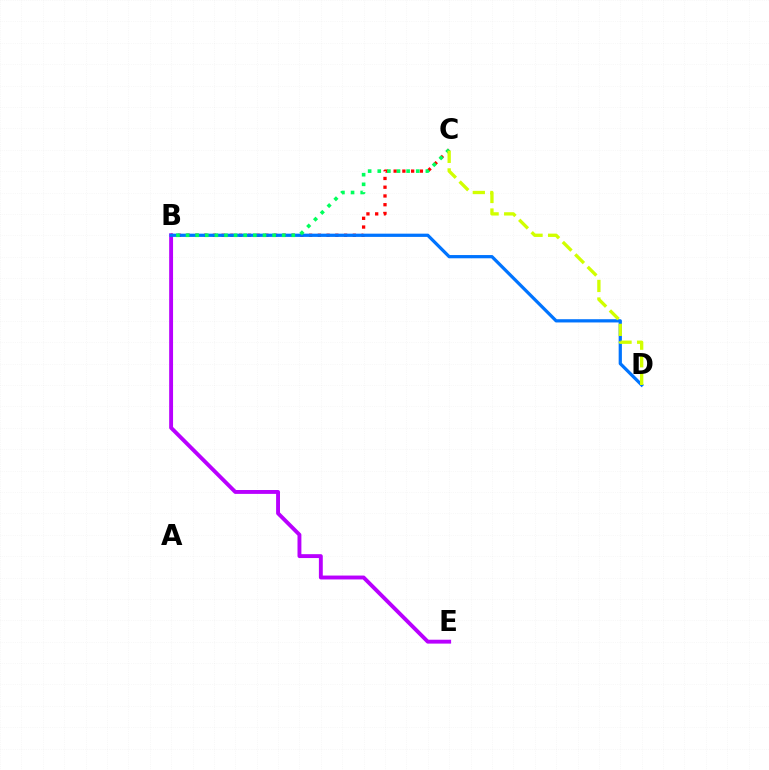{('B', 'E'): [{'color': '#b900ff', 'line_style': 'solid', 'thickness': 2.8}], ('B', 'C'): [{'color': '#ff0000', 'line_style': 'dotted', 'thickness': 2.38}, {'color': '#00ff5c', 'line_style': 'dotted', 'thickness': 2.61}], ('B', 'D'): [{'color': '#0074ff', 'line_style': 'solid', 'thickness': 2.33}], ('C', 'D'): [{'color': '#d1ff00', 'line_style': 'dashed', 'thickness': 2.39}]}